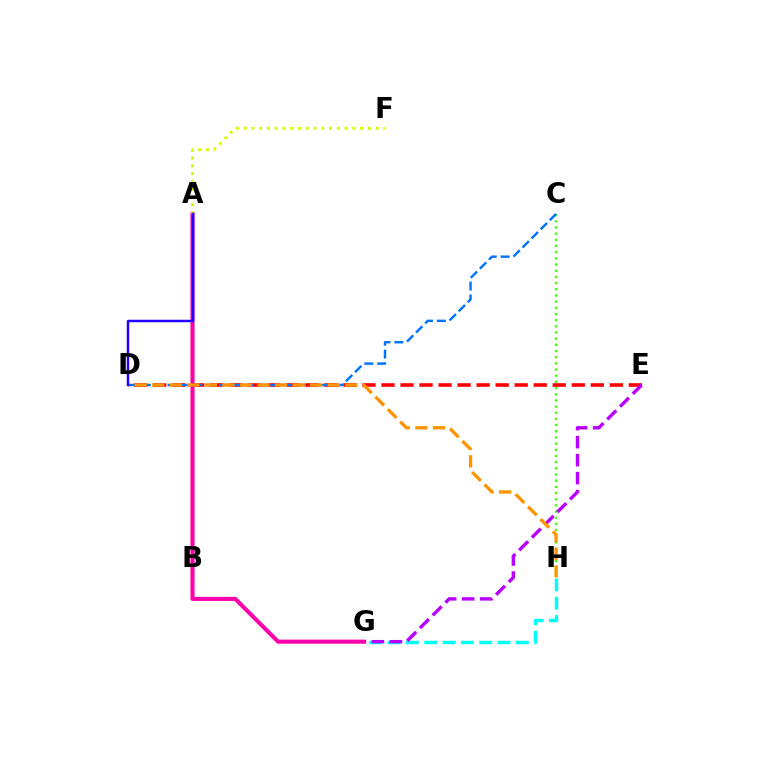{('G', 'H'): [{'color': '#00fff6', 'line_style': 'dashed', 'thickness': 2.49}], ('A', 'B'): [{'color': '#00ff5c', 'line_style': 'solid', 'thickness': 1.69}], ('C', 'H'): [{'color': '#3dff00', 'line_style': 'dotted', 'thickness': 1.68}], ('D', 'E'): [{'color': '#ff0000', 'line_style': 'dashed', 'thickness': 2.58}], ('E', 'G'): [{'color': '#b900ff', 'line_style': 'dashed', 'thickness': 2.44}], ('A', 'G'): [{'color': '#ff00ac', 'line_style': 'solid', 'thickness': 2.94}], ('A', 'F'): [{'color': '#d1ff00', 'line_style': 'dotted', 'thickness': 2.11}], ('C', 'D'): [{'color': '#0074ff', 'line_style': 'dashed', 'thickness': 1.75}], ('D', 'H'): [{'color': '#ff9400', 'line_style': 'dashed', 'thickness': 2.38}], ('A', 'D'): [{'color': '#2500ff', 'line_style': 'solid', 'thickness': 1.78}]}